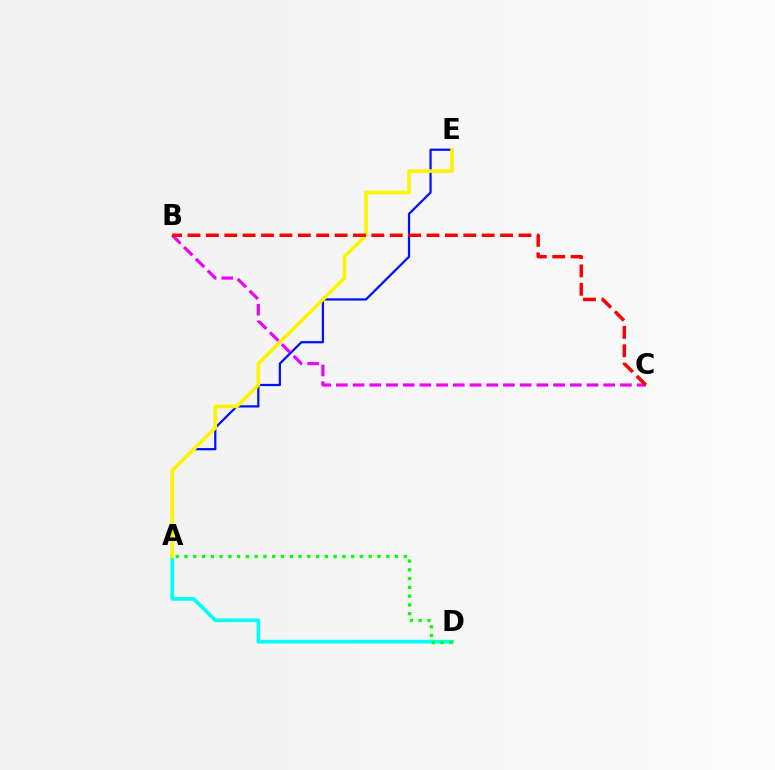{('A', 'D'): [{'color': '#00fff6', 'line_style': 'solid', 'thickness': 2.64}, {'color': '#08ff00', 'line_style': 'dotted', 'thickness': 2.38}], ('A', 'E'): [{'color': '#0010ff', 'line_style': 'solid', 'thickness': 1.62}, {'color': '#fcf500', 'line_style': 'solid', 'thickness': 2.62}], ('B', 'C'): [{'color': '#ee00ff', 'line_style': 'dashed', 'thickness': 2.27}, {'color': '#ff0000', 'line_style': 'dashed', 'thickness': 2.5}]}